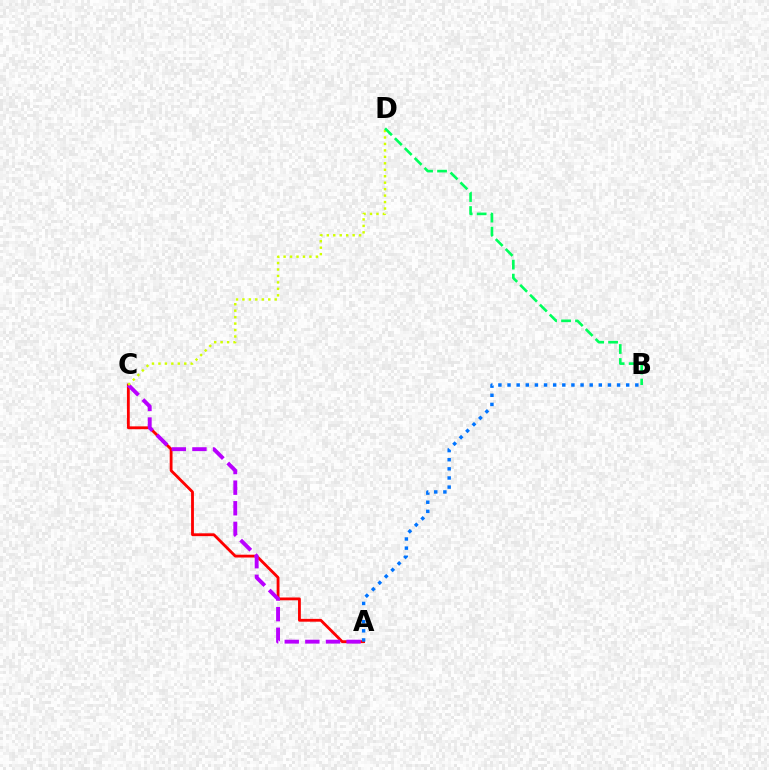{('A', 'C'): [{'color': '#ff0000', 'line_style': 'solid', 'thickness': 2.03}, {'color': '#b900ff', 'line_style': 'dashed', 'thickness': 2.8}], ('A', 'B'): [{'color': '#0074ff', 'line_style': 'dotted', 'thickness': 2.48}], ('C', 'D'): [{'color': '#d1ff00', 'line_style': 'dotted', 'thickness': 1.75}], ('B', 'D'): [{'color': '#00ff5c', 'line_style': 'dashed', 'thickness': 1.9}]}